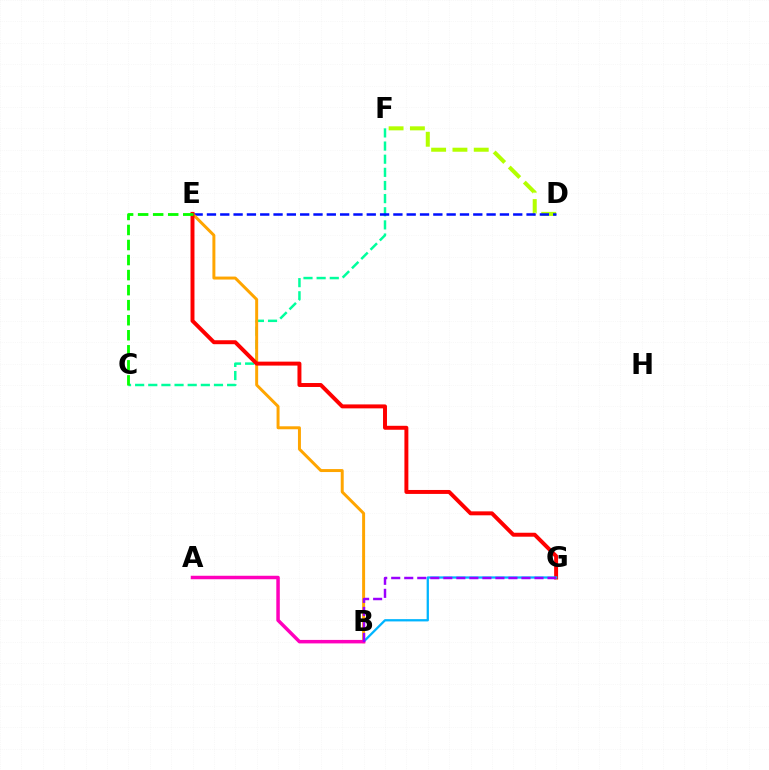{('D', 'F'): [{'color': '#b3ff00', 'line_style': 'dashed', 'thickness': 2.89}], ('C', 'F'): [{'color': '#00ff9d', 'line_style': 'dashed', 'thickness': 1.78}], ('D', 'E'): [{'color': '#0010ff', 'line_style': 'dashed', 'thickness': 1.81}], ('B', 'E'): [{'color': '#ffa500', 'line_style': 'solid', 'thickness': 2.14}], ('E', 'G'): [{'color': '#ff0000', 'line_style': 'solid', 'thickness': 2.84}], ('B', 'G'): [{'color': '#00b5ff', 'line_style': 'solid', 'thickness': 1.64}, {'color': '#9b00ff', 'line_style': 'dashed', 'thickness': 1.77}], ('A', 'B'): [{'color': '#ff00bd', 'line_style': 'solid', 'thickness': 2.51}], ('C', 'E'): [{'color': '#08ff00', 'line_style': 'dashed', 'thickness': 2.04}]}